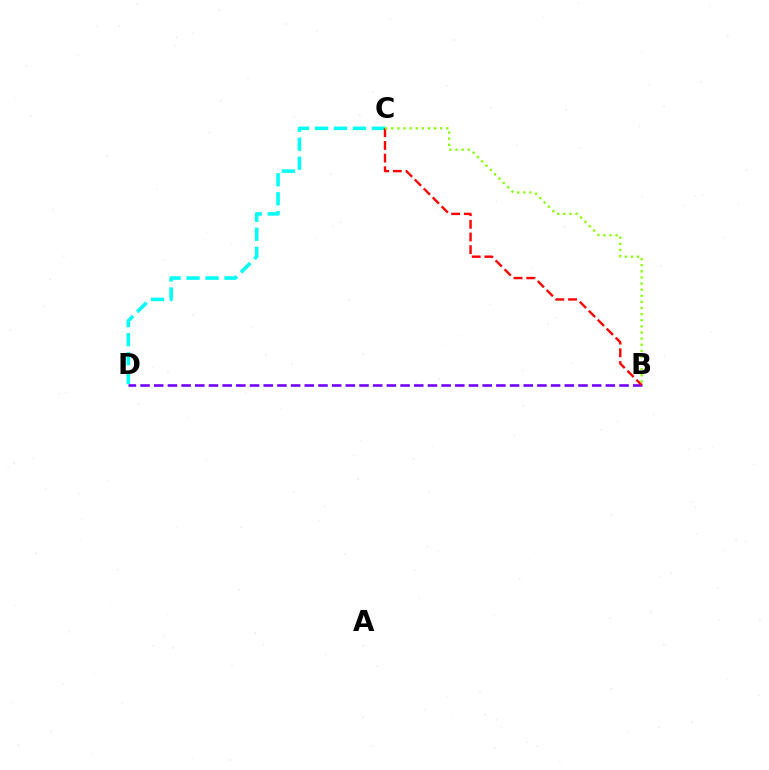{('C', 'D'): [{'color': '#00fff6', 'line_style': 'dashed', 'thickness': 2.58}], ('B', 'D'): [{'color': '#7200ff', 'line_style': 'dashed', 'thickness': 1.86}], ('B', 'C'): [{'color': '#ff0000', 'line_style': 'dashed', 'thickness': 1.72}, {'color': '#84ff00', 'line_style': 'dotted', 'thickness': 1.66}]}